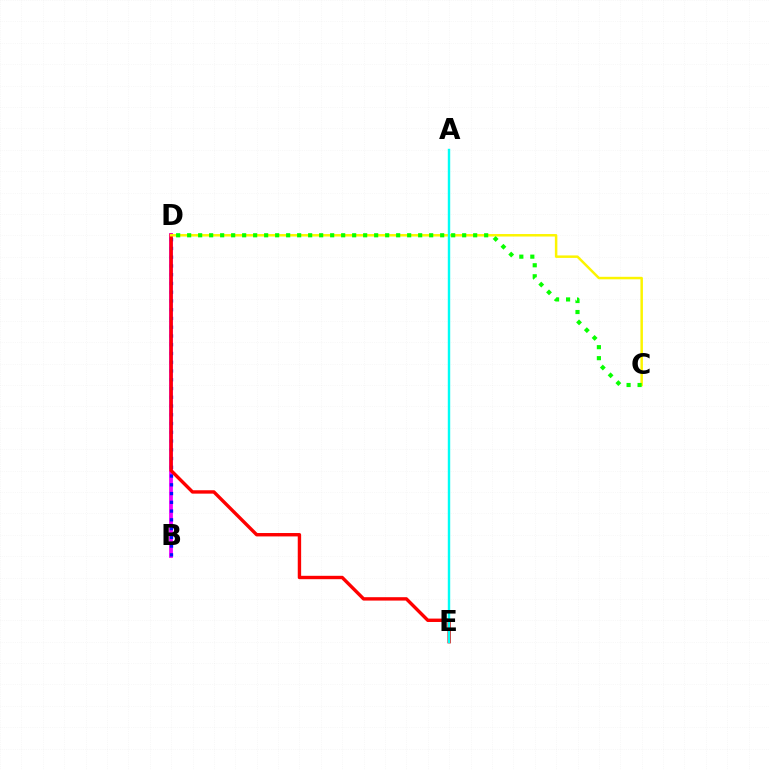{('B', 'D'): [{'color': '#ee00ff', 'line_style': 'solid', 'thickness': 2.73}, {'color': '#0010ff', 'line_style': 'dotted', 'thickness': 2.38}], ('D', 'E'): [{'color': '#ff0000', 'line_style': 'solid', 'thickness': 2.44}], ('C', 'D'): [{'color': '#fcf500', 'line_style': 'solid', 'thickness': 1.8}, {'color': '#08ff00', 'line_style': 'dotted', 'thickness': 2.99}], ('A', 'E'): [{'color': '#00fff6', 'line_style': 'solid', 'thickness': 1.74}]}